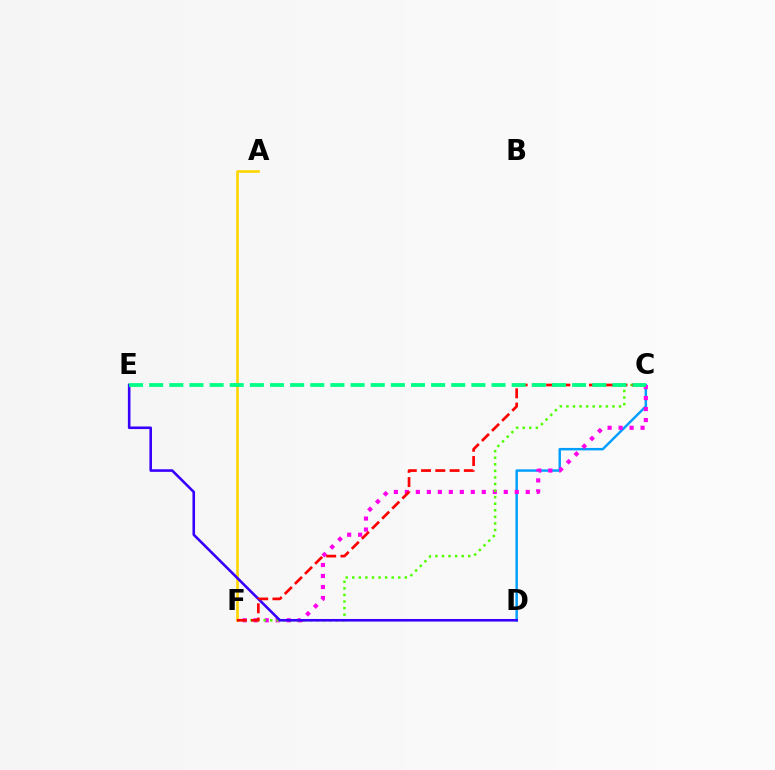{('A', 'F'): [{'color': '#ffd500', 'line_style': 'solid', 'thickness': 1.9}], ('C', 'D'): [{'color': '#009eff', 'line_style': 'solid', 'thickness': 1.77}], ('C', 'F'): [{'color': '#ff00ed', 'line_style': 'dotted', 'thickness': 2.99}, {'color': '#4fff00', 'line_style': 'dotted', 'thickness': 1.78}, {'color': '#ff0000', 'line_style': 'dashed', 'thickness': 1.94}], ('D', 'E'): [{'color': '#3700ff', 'line_style': 'solid', 'thickness': 1.87}], ('C', 'E'): [{'color': '#00ff86', 'line_style': 'dashed', 'thickness': 2.74}]}